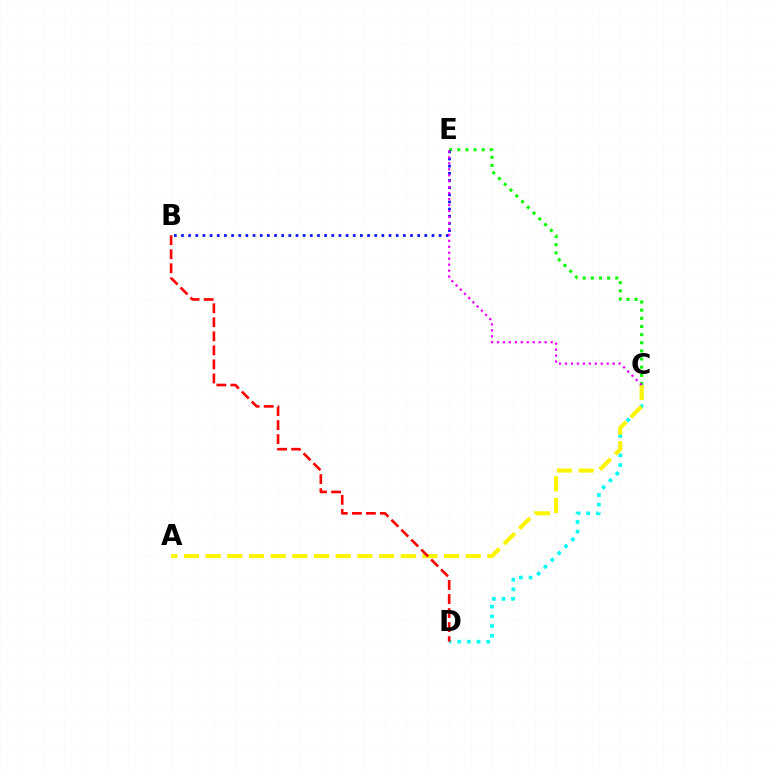{('C', 'D'): [{'color': '#00fff6', 'line_style': 'dotted', 'thickness': 2.63}], ('A', 'C'): [{'color': '#fcf500', 'line_style': 'dashed', 'thickness': 2.94}], ('C', 'E'): [{'color': '#08ff00', 'line_style': 'dotted', 'thickness': 2.21}, {'color': '#ee00ff', 'line_style': 'dotted', 'thickness': 1.62}], ('B', 'E'): [{'color': '#0010ff', 'line_style': 'dotted', 'thickness': 1.94}], ('B', 'D'): [{'color': '#ff0000', 'line_style': 'dashed', 'thickness': 1.91}]}